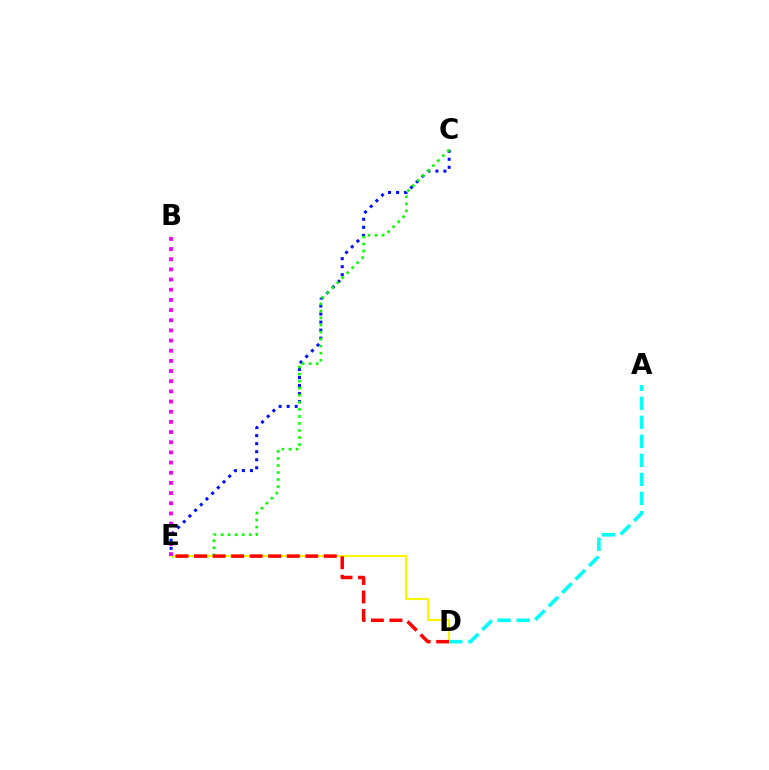{('A', 'D'): [{'color': '#00fff6', 'line_style': 'dashed', 'thickness': 2.59}], ('C', 'E'): [{'color': '#0010ff', 'line_style': 'dotted', 'thickness': 2.18}, {'color': '#08ff00', 'line_style': 'dotted', 'thickness': 1.91}], ('D', 'E'): [{'color': '#fcf500', 'line_style': 'solid', 'thickness': 1.54}, {'color': '#ff0000', 'line_style': 'dashed', 'thickness': 2.52}], ('B', 'E'): [{'color': '#ee00ff', 'line_style': 'dotted', 'thickness': 2.76}]}